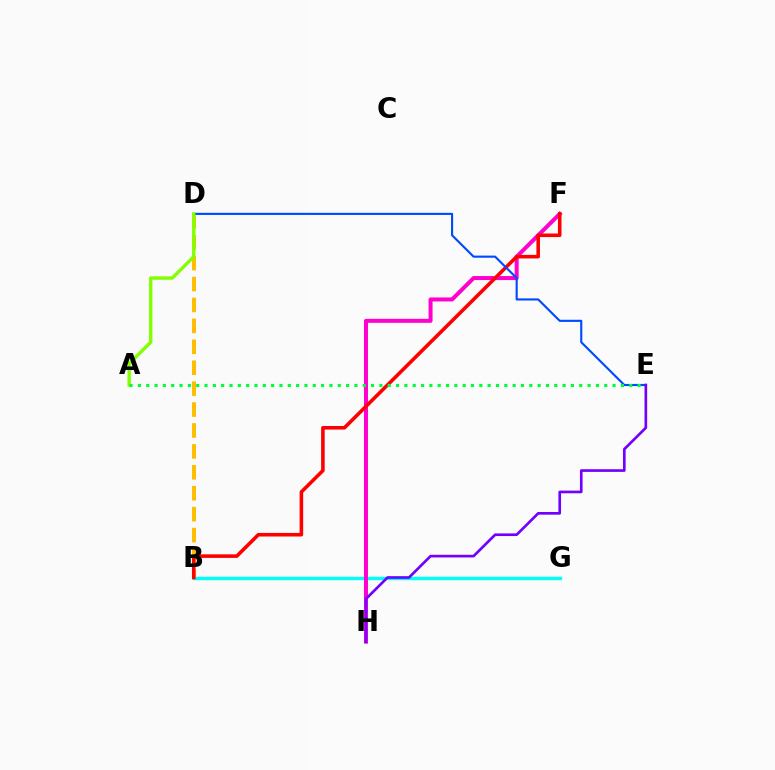{('B', 'D'): [{'color': '#ffbd00', 'line_style': 'dashed', 'thickness': 2.84}], ('B', 'G'): [{'color': '#00fff6', 'line_style': 'solid', 'thickness': 2.46}], ('F', 'H'): [{'color': '#ff00cf', 'line_style': 'solid', 'thickness': 2.88}], ('B', 'F'): [{'color': '#ff0000', 'line_style': 'solid', 'thickness': 2.57}], ('D', 'E'): [{'color': '#004bff', 'line_style': 'solid', 'thickness': 1.53}], ('A', 'D'): [{'color': '#84ff00', 'line_style': 'solid', 'thickness': 2.45}], ('A', 'E'): [{'color': '#00ff39', 'line_style': 'dotted', 'thickness': 2.26}], ('E', 'H'): [{'color': '#7200ff', 'line_style': 'solid', 'thickness': 1.92}]}